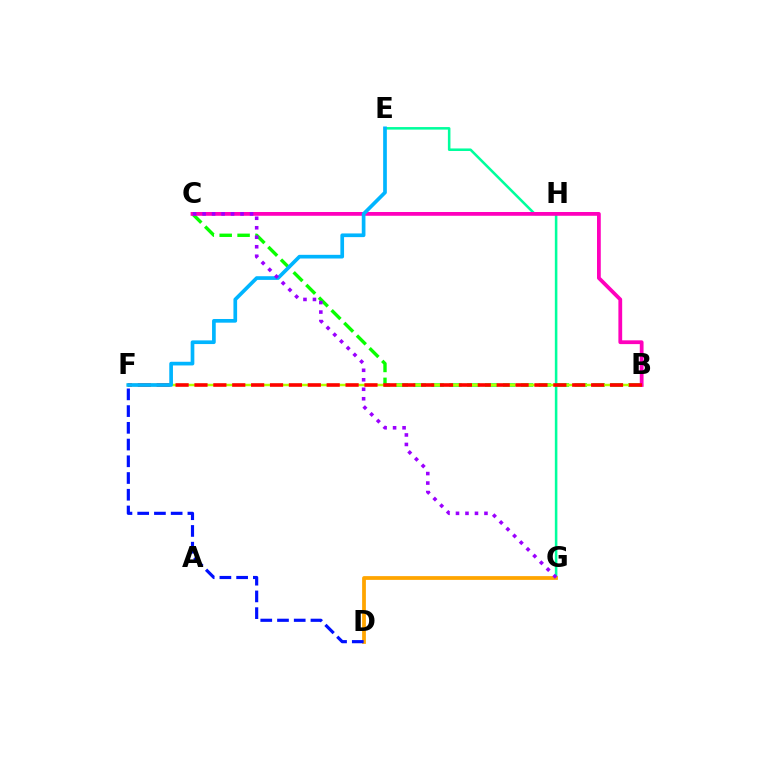{('B', 'C'): [{'color': '#08ff00', 'line_style': 'dashed', 'thickness': 2.43}, {'color': '#ff00bd', 'line_style': 'solid', 'thickness': 2.72}], ('E', 'G'): [{'color': '#00ff9d', 'line_style': 'solid', 'thickness': 1.84}], ('B', 'F'): [{'color': '#b3ff00', 'line_style': 'solid', 'thickness': 1.79}, {'color': '#ff0000', 'line_style': 'dashed', 'thickness': 2.57}], ('D', 'G'): [{'color': '#ffa500', 'line_style': 'solid', 'thickness': 2.71}], ('E', 'F'): [{'color': '#00b5ff', 'line_style': 'solid', 'thickness': 2.65}], ('D', 'F'): [{'color': '#0010ff', 'line_style': 'dashed', 'thickness': 2.27}], ('C', 'G'): [{'color': '#9b00ff', 'line_style': 'dotted', 'thickness': 2.58}]}